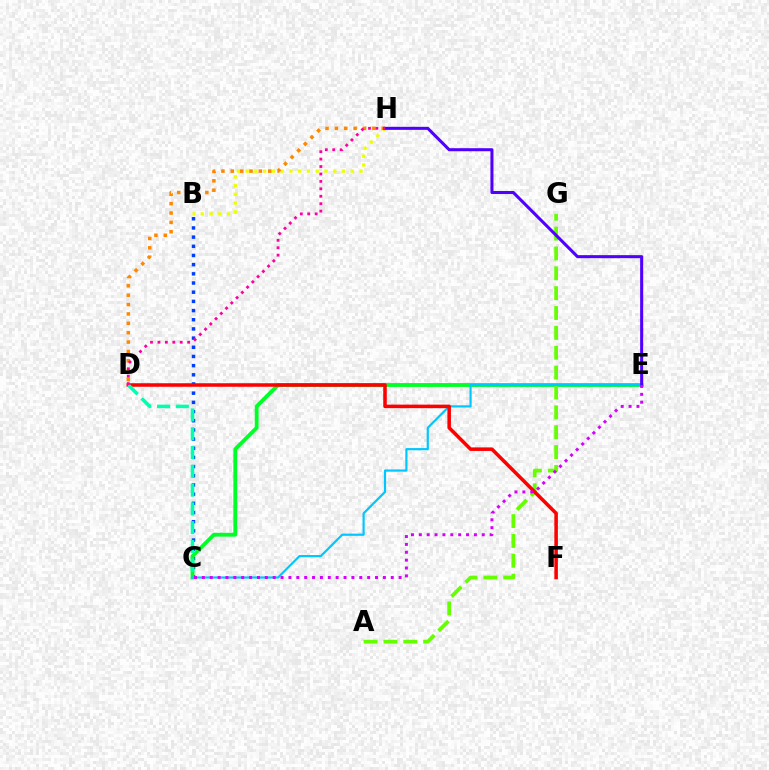{('B', 'C'): [{'color': '#003fff', 'line_style': 'dotted', 'thickness': 2.49}], ('C', 'E'): [{'color': '#00ff27', 'line_style': 'solid', 'thickness': 2.76}, {'color': '#00c7ff', 'line_style': 'solid', 'thickness': 1.57}, {'color': '#d600ff', 'line_style': 'dotted', 'thickness': 2.14}], ('A', 'G'): [{'color': '#66ff00', 'line_style': 'dashed', 'thickness': 2.7}], ('B', 'H'): [{'color': '#eeff00', 'line_style': 'dotted', 'thickness': 2.38}], ('D', 'H'): [{'color': '#ff8800', 'line_style': 'dotted', 'thickness': 2.55}, {'color': '#ff00a0', 'line_style': 'dotted', 'thickness': 2.02}], ('D', 'F'): [{'color': '#ff0000', 'line_style': 'solid', 'thickness': 2.55}], ('E', 'H'): [{'color': '#4f00ff', 'line_style': 'solid', 'thickness': 2.19}], ('C', 'D'): [{'color': '#00ffaf', 'line_style': 'dashed', 'thickness': 2.55}]}